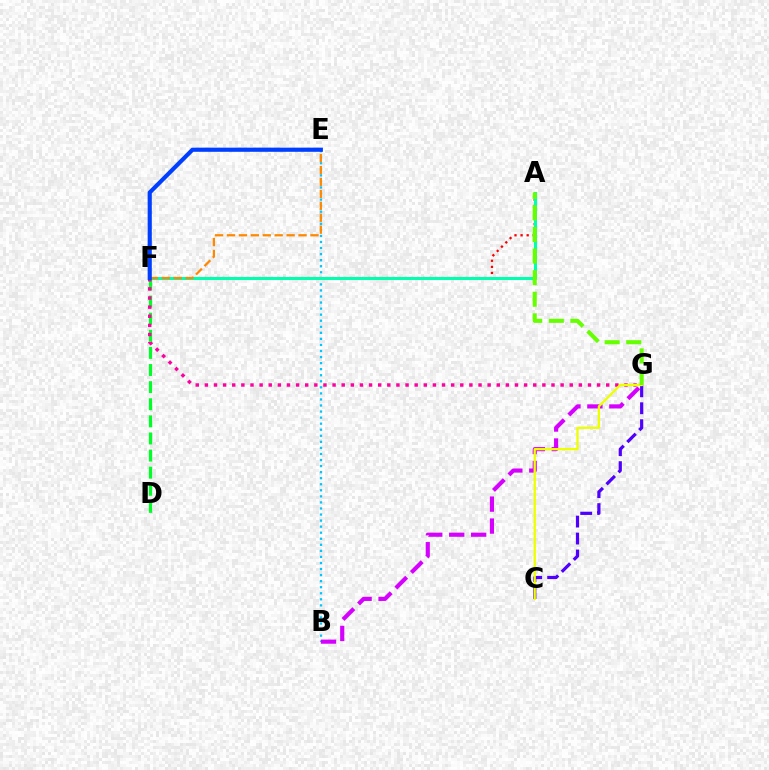{('D', 'F'): [{'color': '#00ff27', 'line_style': 'dashed', 'thickness': 2.32}], ('A', 'F'): [{'color': '#ff0000', 'line_style': 'dotted', 'thickness': 1.65}, {'color': '#00ffaf', 'line_style': 'solid', 'thickness': 2.19}], ('F', 'G'): [{'color': '#ff00a0', 'line_style': 'dotted', 'thickness': 2.48}], ('B', 'E'): [{'color': '#00c7ff', 'line_style': 'dotted', 'thickness': 1.65}], ('B', 'G'): [{'color': '#d600ff', 'line_style': 'dashed', 'thickness': 2.98}], ('E', 'F'): [{'color': '#ff8800', 'line_style': 'dashed', 'thickness': 1.62}, {'color': '#003fff', 'line_style': 'solid', 'thickness': 2.99}], ('C', 'G'): [{'color': '#4f00ff', 'line_style': 'dashed', 'thickness': 2.3}, {'color': '#eeff00', 'line_style': 'solid', 'thickness': 1.65}], ('A', 'G'): [{'color': '#66ff00', 'line_style': 'dashed', 'thickness': 2.93}]}